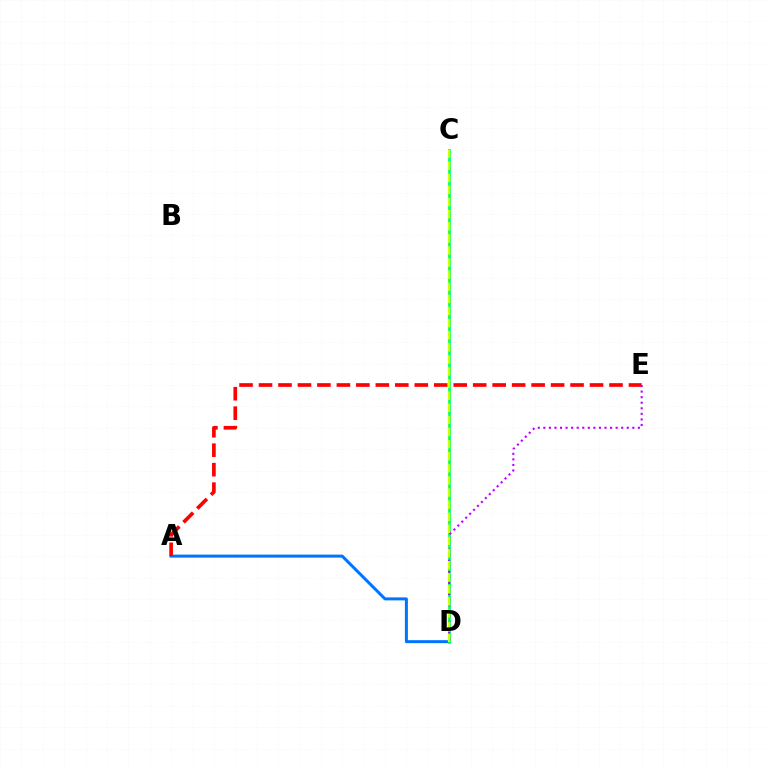{('A', 'D'): [{'color': '#0074ff', 'line_style': 'solid', 'thickness': 2.16}], ('A', 'E'): [{'color': '#ff0000', 'line_style': 'dashed', 'thickness': 2.65}], ('C', 'D'): [{'color': '#00ff5c', 'line_style': 'solid', 'thickness': 1.93}, {'color': '#d1ff00', 'line_style': 'dashed', 'thickness': 1.64}], ('D', 'E'): [{'color': '#b900ff', 'line_style': 'dotted', 'thickness': 1.51}]}